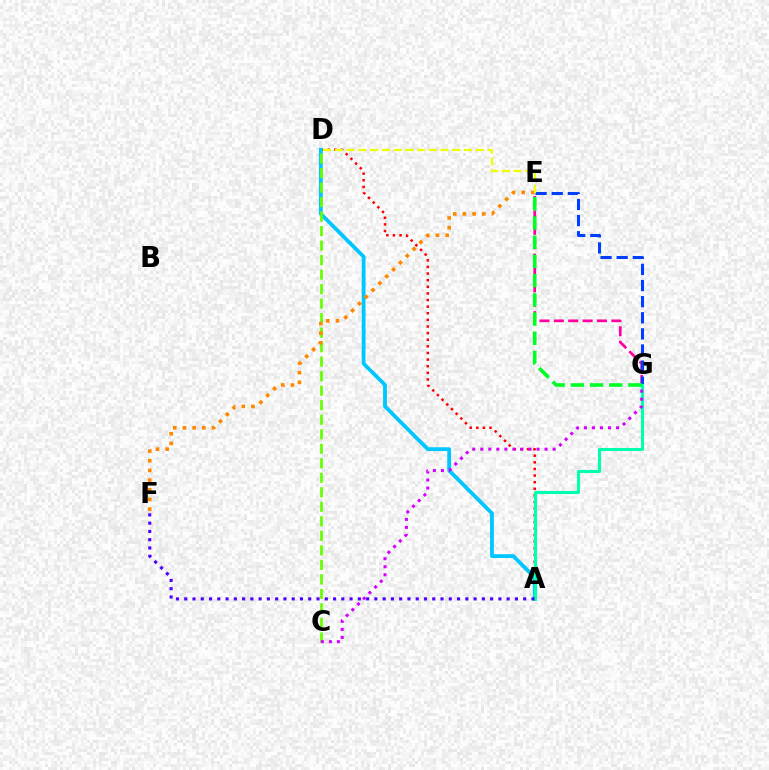{('E', 'G'): [{'color': '#ff00a0', 'line_style': 'dashed', 'thickness': 1.95}, {'color': '#003fff', 'line_style': 'dashed', 'thickness': 2.19}, {'color': '#00ff27', 'line_style': 'dashed', 'thickness': 2.61}], ('A', 'D'): [{'color': '#ff0000', 'line_style': 'dotted', 'thickness': 1.8}, {'color': '#00c7ff', 'line_style': 'solid', 'thickness': 2.74}], ('C', 'D'): [{'color': '#66ff00', 'line_style': 'dashed', 'thickness': 1.97}], ('A', 'G'): [{'color': '#00ffaf', 'line_style': 'solid', 'thickness': 2.21}], ('E', 'F'): [{'color': '#ff8800', 'line_style': 'dotted', 'thickness': 2.63}], ('A', 'F'): [{'color': '#4f00ff', 'line_style': 'dotted', 'thickness': 2.25}], ('D', 'E'): [{'color': '#eeff00', 'line_style': 'dashed', 'thickness': 1.6}], ('C', 'G'): [{'color': '#d600ff', 'line_style': 'dotted', 'thickness': 2.18}]}